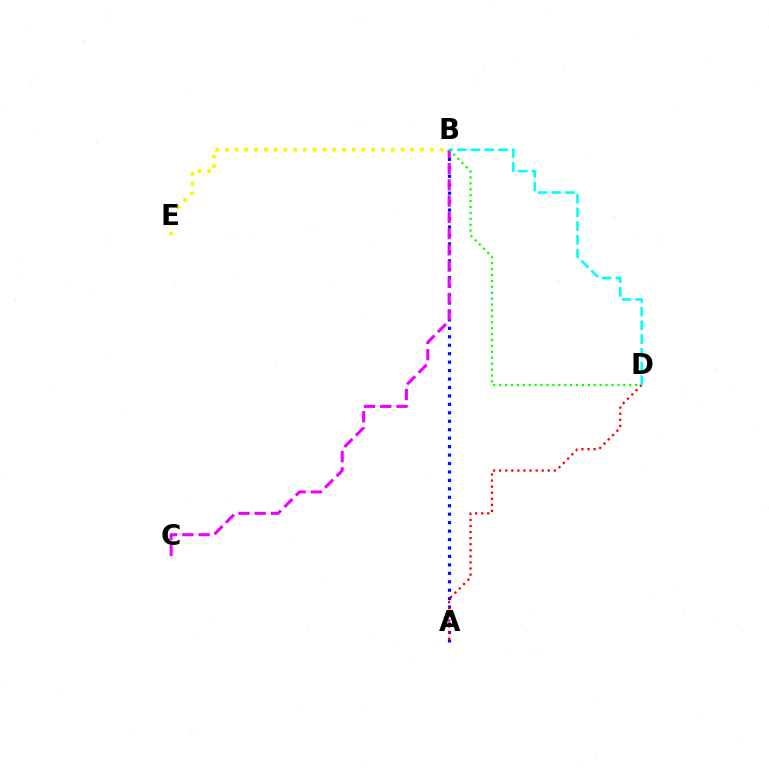{('A', 'B'): [{'color': '#0010ff', 'line_style': 'dotted', 'thickness': 2.3}], ('A', 'D'): [{'color': '#ff0000', 'line_style': 'dotted', 'thickness': 1.65}], ('B', 'C'): [{'color': '#ee00ff', 'line_style': 'dashed', 'thickness': 2.21}], ('B', 'D'): [{'color': '#00fff6', 'line_style': 'dashed', 'thickness': 1.86}, {'color': '#08ff00', 'line_style': 'dotted', 'thickness': 1.61}], ('B', 'E'): [{'color': '#fcf500', 'line_style': 'dotted', 'thickness': 2.65}]}